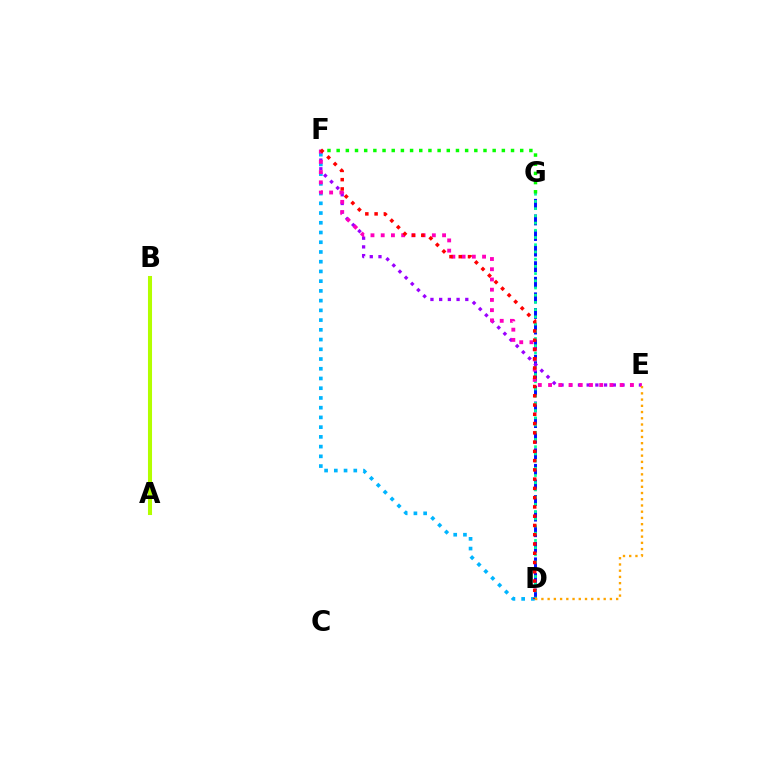{('D', 'G'): [{'color': '#0010ff', 'line_style': 'dashed', 'thickness': 2.12}, {'color': '#00ff9d', 'line_style': 'dotted', 'thickness': 1.96}], ('E', 'F'): [{'color': '#9b00ff', 'line_style': 'dotted', 'thickness': 2.37}, {'color': '#ff00bd', 'line_style': 'dotted', 'thickness': 2.78}], ('D', 'F'): [{'color': '#00b5ff', 'line_style': 'dotted', 'thickness': 2.64}, {'color': '#ff0000', 'line_style': 'dotted', 'thickness': 2.52}], ('A', 'B'): [{'color': '#b3ff00', 'line_style': 'solid', 'thickness': 2.93}], ('F', 'G'): [{'color': '#08ff00', 'line_style': 'dotted', 'thickness': 2.49}], ('D', 'E'): [{'color': '#ffa500', 'line_style': 'dotted', 'thickness': 1.69}]}